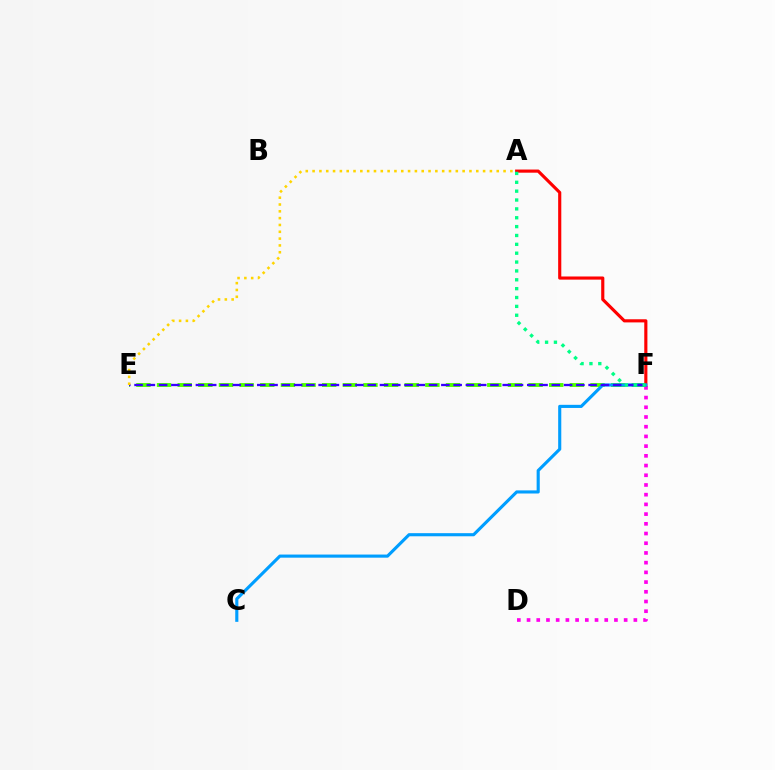{('D', 'F'): [{'color': '#ff00ed', 'line_style': 'dotted', 'thickness': 2.64}], ('E', 'F'): [{'color': '#4fff00', 'line_style': 'dashed', 'thickness': 2.8}, {'color': '#3700ff', 'line_style': 'dashed', 'thickness': 1.67}], ('A', 'F'): [{'color': '#ff0000', 'line_style': 'solid', 'thickness': 2.26}, {'color': '#00ff86', 'line_style': 'dotted', 'thickness': 2.41}], ('C', 'F'): [{'color': '#009eff', 'line_style': 'solid', 'thickness': 2.25}], ('A', 'E'): [{'color': '#ffd500', 'line_style': 'dotted', 'thickness': 1.85}]}